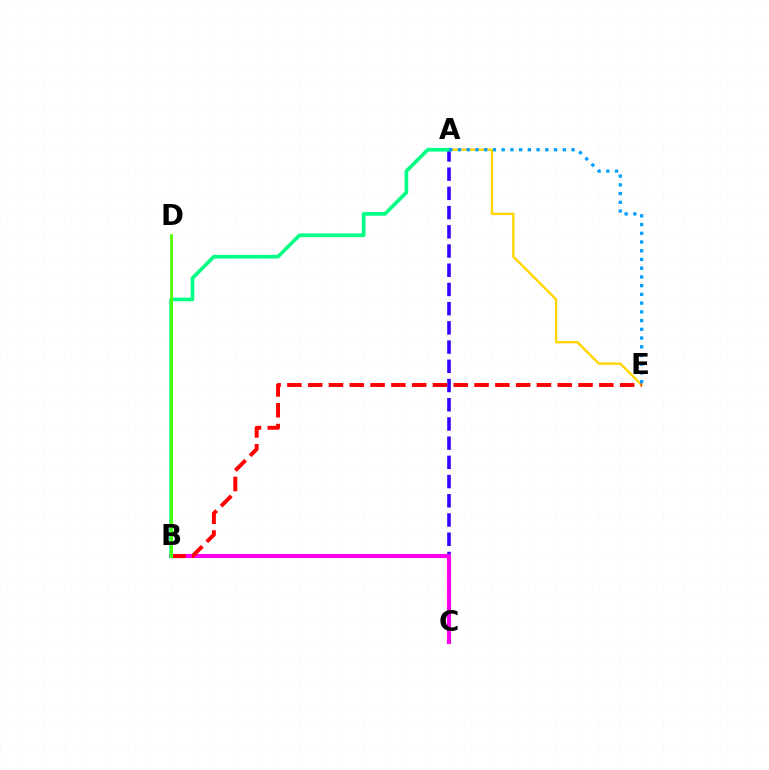{('A', 'C'): [{'color': '#3700ff', 'line_style': 'dashed', 'thickness': 2.61}], ('A', 'E'): [{'color': '#ffd500', 'line_style': 'solid', 'thickness': 1.7}, {'color': '#009eff', 'line_style': 'dotted', 'thickness': 2.37}], ('B', 'C'): [{'color': '#ff00ed', 'line_style': 'solid', 'thickness': 2.94}], ('B', 'E'): [{'color': '#ff0000', 'line_style': 'dashed', 'thickness': 2.83}], ('A', 'B'): [{'color': '#00ff86', 'line_style': 'solid', 'thickness': 2.64}], ('B', 'D'): [{'color': '#4fff00', 'line_style': 'solid', 'thickness': 1.95}]}